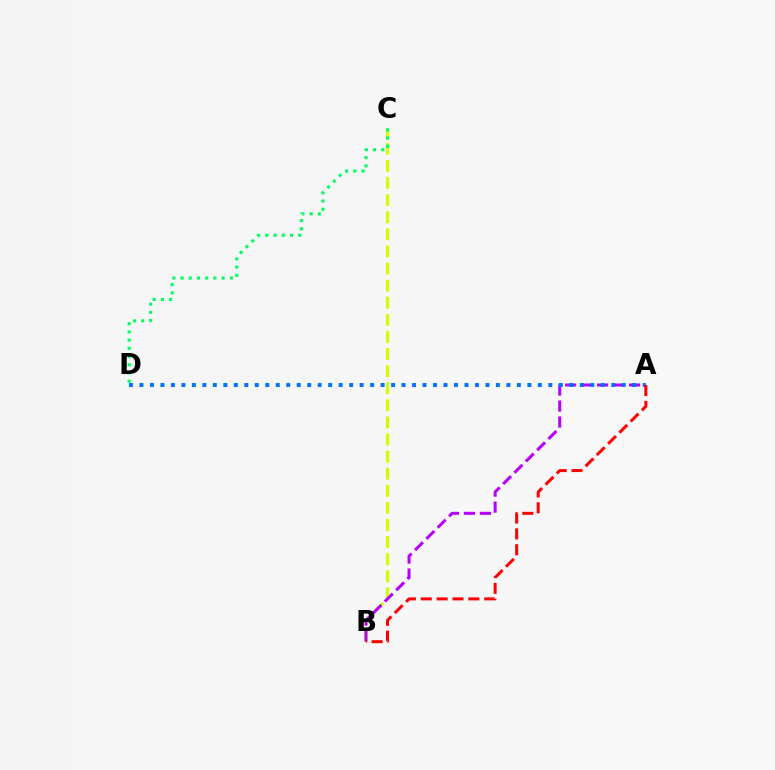{('B', 'C'): [{'color': '#d1ff00', 'line_style': 'dashed', 'thickness': 2.32}], ('A', 'B'): [{'color': '#b900ff', 'line_style': 'dashed', 'thickness': 2.17}, {'color': '#ff0000', 'line_style': 'dashed', 'thickness': 2.16}], ('A', 'D'): [{'color': '#0074ff', 'line_style': 'dotted', 'thickness': 2.85}], ('C', 'D'): [{'color': '#00ff5c', 'line_style': 'dotted', 'thickness': 2.23}]}